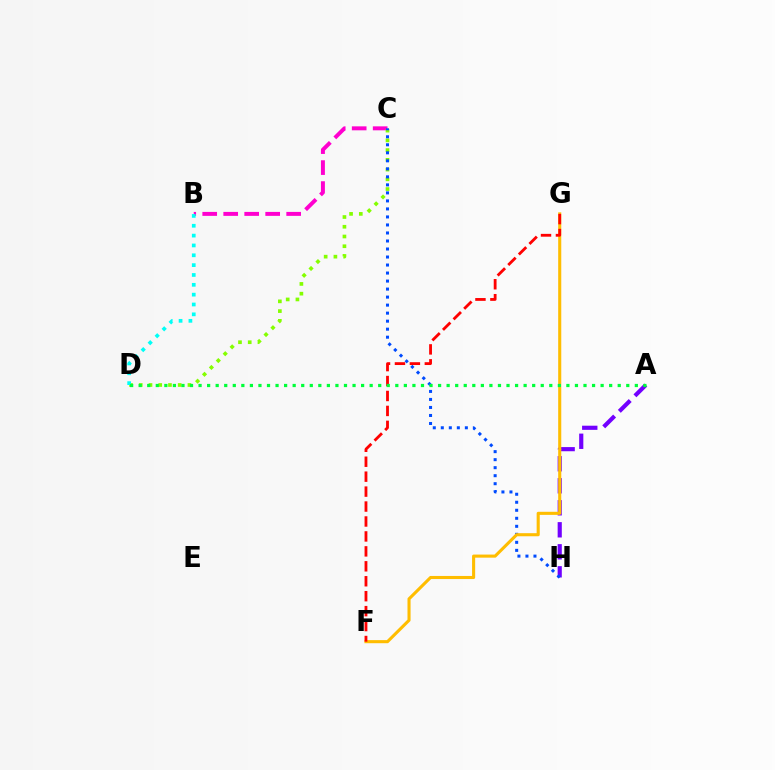{('B', 'C'): [{'color': '#ff00cf', 'line_style': 'dashed', 'thickness': 2.85}], ('A', 'H'): [{'color': '#7200ff', 'line_style': 'dashed', 'thickness': 2.99}], ('C', 'D'): [{'color': '#84ff00', 'line_style': 'dotted', 'thickness': 2.65}], ('C', 'H'): [{'color': '#004bff', 'line_style': 'dotted', 'thickness': 2.18}], ('F', 'G'): [{'color': '#ffbd00', 'line_style': 'solid', 'thickness': 2.22}, {'color': '#ff0000', 'line_style': 'dashed', 'thickness': 2.03}], ('B', 'D'): [{'color': '#00fff6', 'line_style': 'dotted', 'thickness': 2.67}], ('A', 'D'): [{'color': '#00ff39', 'line_style': 'dotted', 'thickness': 2.32}]}